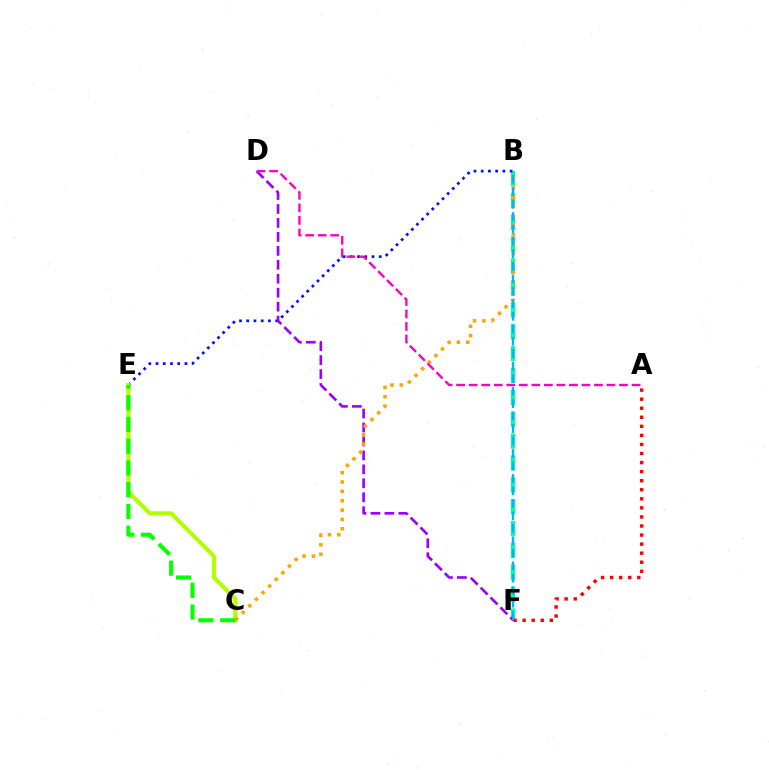{('B', 'F'): [{'color': '#00ff9d', 'line_style': 'dashed', 'thickness': 2.97}, {'color': '#00b5ff', 'line_style': 'dashed', 'thickness': 1.69}], ('B', 'E'): [{'color': '#0010ff', 'line_style': 'dotted', 'thickness': 1.96}], ('A', 'F'): [{'color': '#ff0000', 'line_style': 'dotted', 'thickness': 2.46}], ('C', 'E'): [{'color': '#b3ff00', 'line_style': 'solid', 'thickness': 2.98}, {'color': '#08ff00', 'line_style': 'dashed', 'thickness': 2.95}], ('D', 'F'): [{'color': '#9b00ff', 'line_style': 'dashed', 'thickness': 1.9}], ('B', 'C'): [{'color': '#ffa500', 'line_style': 'dotted', 'thickness': 2.54}], ('A', 'D'): [{'color': '#ff00bd', 'line_style': 'dashed', 'thickness': 1.7}]}